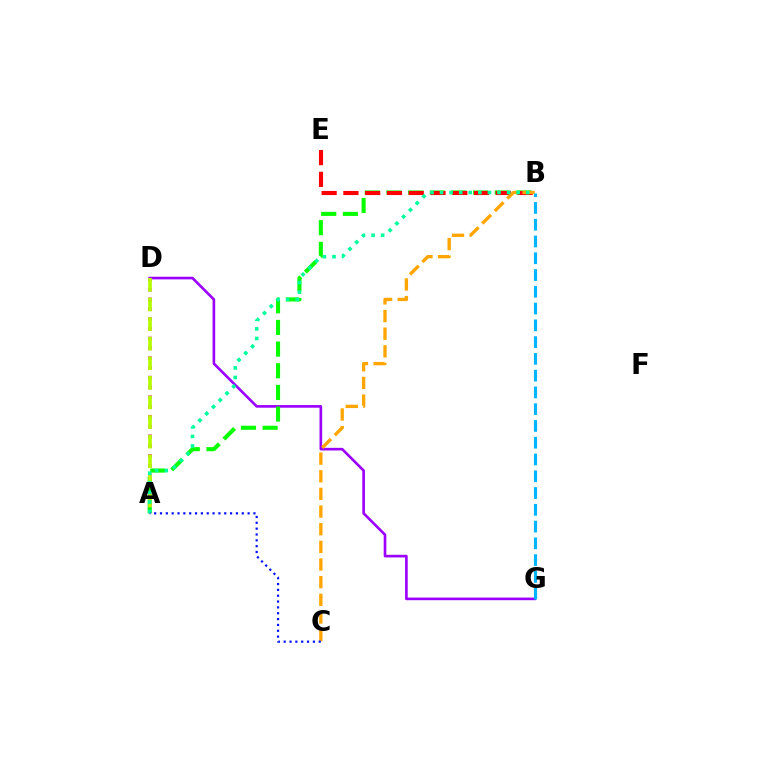{('D', 'G'): [{'color': '#9b00ff', 'line_style': 'solid', 'thickness': 1.9}], ('A', 'B'): [{'color': '#08ff00', 'line_style': 'dashed', 'thickness': 2.94}, {'color': '#00ff9d', 'line_style': 'dotted', 'thickness': 2.6}], ('B', 'E'): [{'color': '#ff0000', 'line_style': 'dashed', 'thickness': 2.96}], ('A', 'D'): [{'color': '#ff00bd', 'line_style': 'dotted', 'thickness': 2.66}, {'color': '#b3ff00', 'line_style': 'dashed', 'thickness': 2.66}], ('B', 'C'): [{'color': '#ffa500', 'line_style': 'dashed', 'thickness': 2.4}], ('B', 'G'): [{'color': '#00b5ff', 'line_style': 'dashed', 'thickness': 2.28}], ('A', 'C'): [{'color': '#0010ff', 'line_style': 'dotted', 'thickness': 1.59}]}